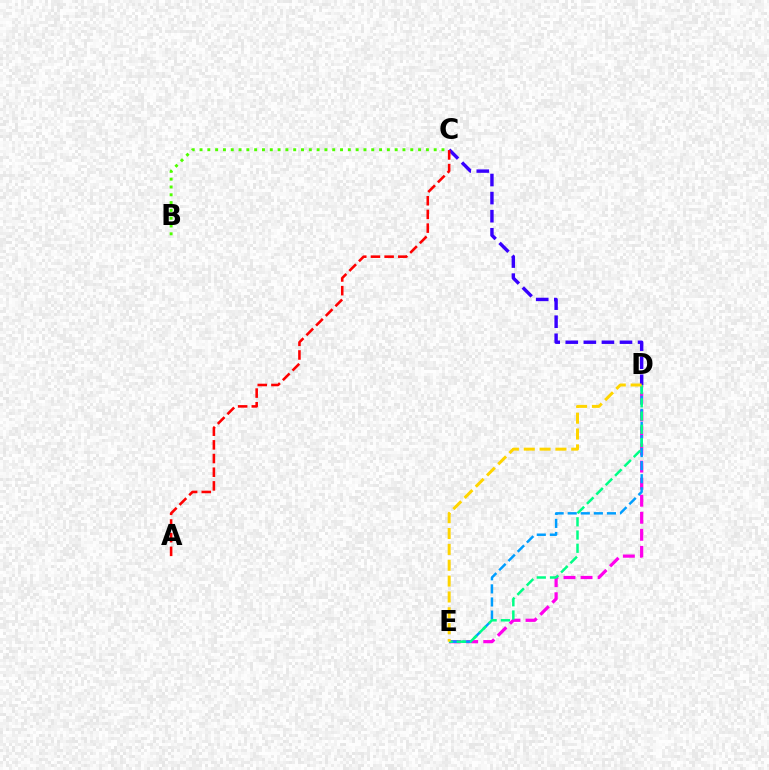{('D', 'E'): [{'color': '#ff00ed', 'line_style': 'dashed', 'thickness': 2.32}, {'color': '#009eff', 'line_style': 'dashed', 'thickness': 1.78}, {'color': '#00ff86', 'line_style': 'dashed', 'thickness': 1.8}, {'color': '#ffd500', 'line_style': 'dashed', 'thickness': 2.15}], ('C', 'D'): [{'color': '#3700ff', 'line_style': 'dashed', 'thickness': 2.46}], ('B', 'C'): [{'color': '#4fff00', 'line_style': 'dotted', 'thickness': 2.12}], ('A', 'C'): [{'color': '#ff0000', 'line_style': 'dashed', 'thickness': 1.86}]}